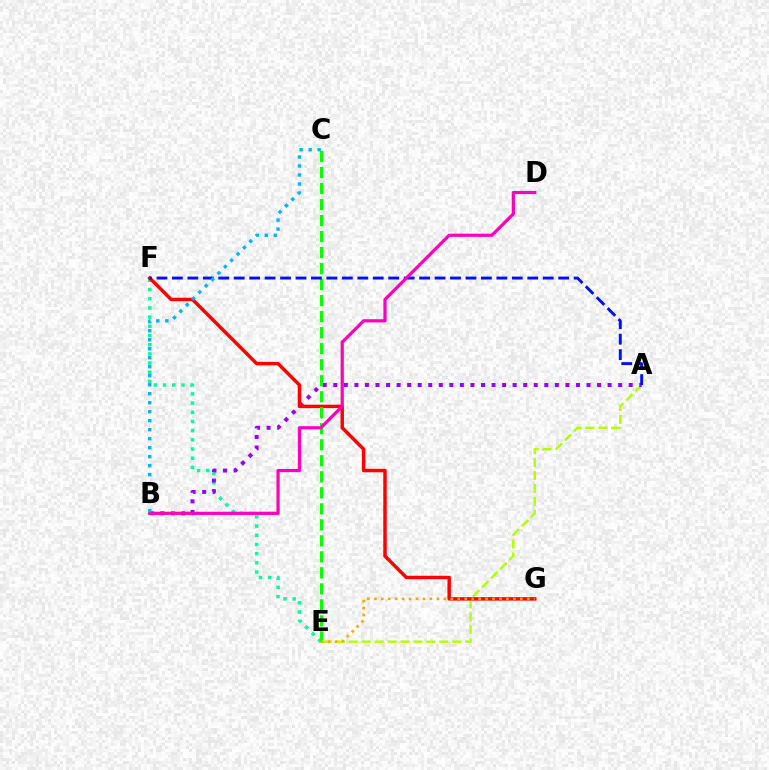{('E', 'F'): [{'color': '#00ff9d', 'line_style': 'dotted', 'thickness': 2.5}], ('A', 'E'): [{'color': '#b3ff00', 'line_style': 'dashed', 'thickness': 1.75}], ('A', 'B'): [{'color': '#9b00ff', 'line_style': 'dotted', 'thickness': 2.87}], ('F', 'G'): [{'color': '#ff0000', 'line_style': 'solid', 'thickness': 2.49}], ('C', 'E'): [{'color': '#08ff00', 'line_style': 'dashed', 'thickness': 2.18}], ('A', 'F'): [{'color': '#0010ff', 'line_style': 'dashed', 'thickness': 2.1}], ('E', 'G'): [{'color': '#ffa500', 'line_style': 'dotted', 'thickness': 1.89}], ('B', 'D'): [{'color': '#ff00bd', 'line_style': 'solid', 'thickness': 2.3}], ('B', 'C'): [{'color': '#00b5ff', 'line_style': 'dotted', 'thickness': 2.44}]}